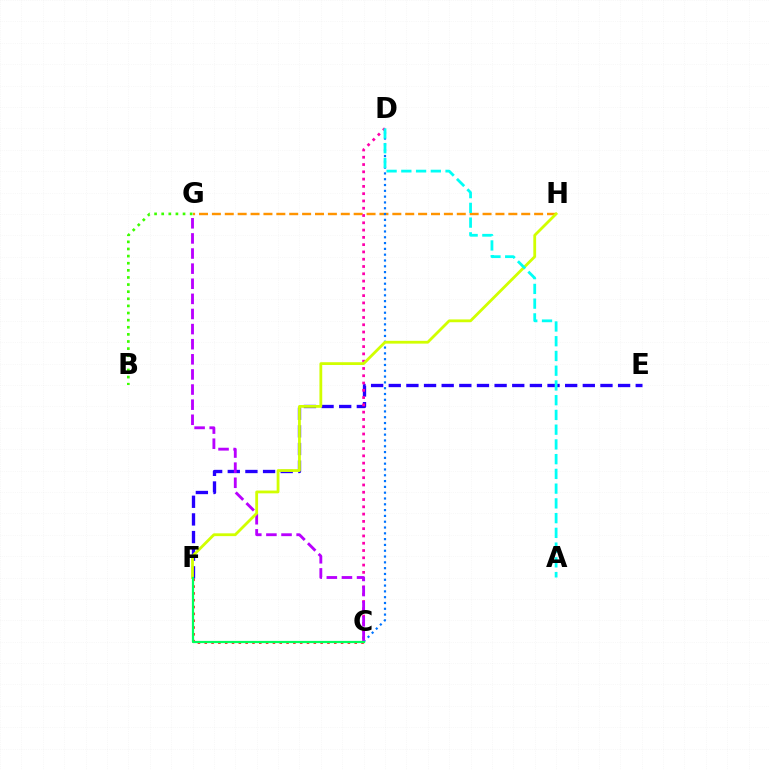{('C', 'F'): [{'color': '#ff0000', 'line_style': 'dotted', 'thickness': 1.85}, {'color': '#00ff5c', 'line_style': 'solid', 'thickness': 1.6}], ('B', 'G'): [{'color': '#3dff00', 'line_style': 'dotted', 'thickness': 1.93}], ('G', 'H'): [{'color': '#ff9400', 'line_style': 'dashed', 'thickness': 1.75}], ('E', 'F'): [{'color': '#2500ff', 'line_style': 'dashed', 'thickness': 2.4}], ('C', 'D'): [{'color': '#ff00ac', 'line_style': 'dotted', 'thickness': 1.98}, {'color': '#0074ff', 'line_style': 'dotted', 'thickness': 1.58}], ('C', 'G'): [{'color': '#b900ff', 'line_style': 'dashed', 'thickness': 2.05}], ('F', 'H'): [{'color': '#d1ff00', 'line_style': 'solid', 'thickness': 2.01}], ('A', 'D'): [{'color': '#00fff6', 'line_style': 'dashed', 'thickness': 2.0}]}